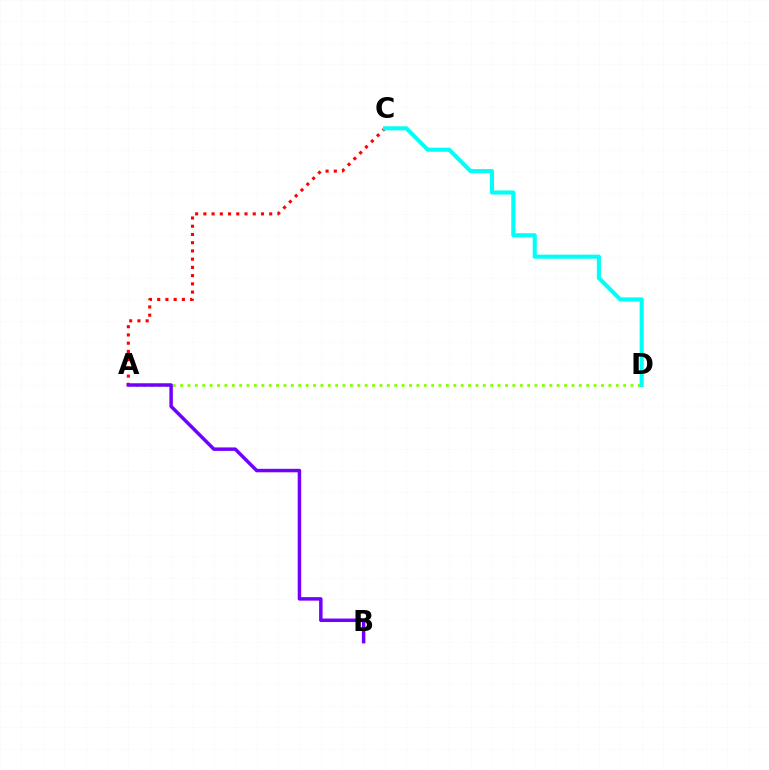{('A', 'D'): [{'color': '#84ff00', 'line_style': 'dotted', 'thickness': 2.01}], ('A', 'C'): [{'color': '#ff0000', 'line_style': 'dotted', 'thickness': 2.24}], ('A', 'B'): [{'color': '#7200ff', 'line_style': 'solid', 'thickness': 2.51}], ('C', 'D'): [{'color': '#00fff6', 'line_style': 'solid', 'thickness': 2.95}]}